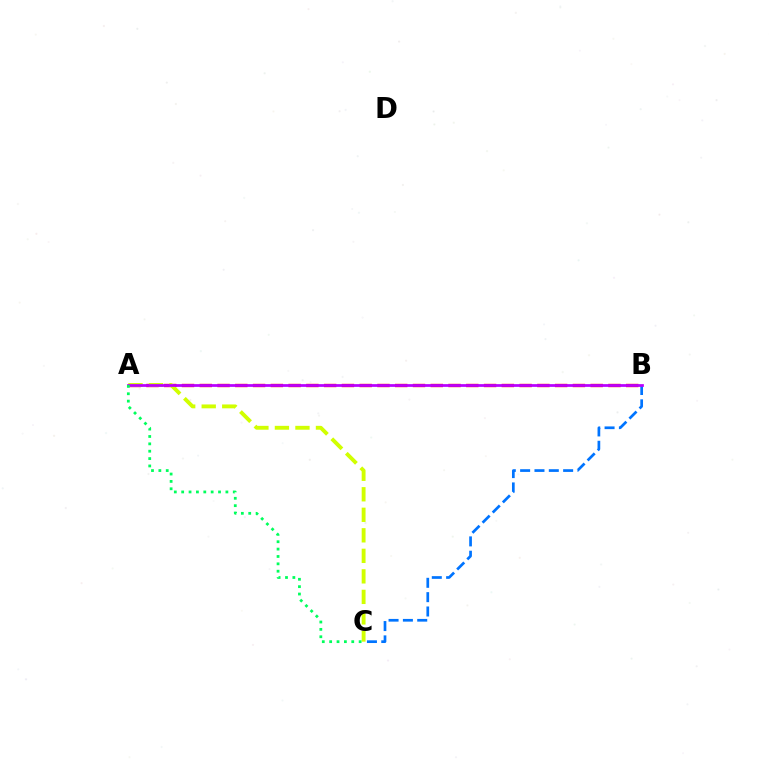{('A', 'B'): [{'color': '#ff0000', 'line_style': 'dashed', 'thickness': 2.41}, {'color': '#b900ff', 'line_style': 'solid', 'thickness': 1.98}], ('B', 'C'): [{'color': '#0074ff', 'line_style': 'dashed', 'thickness': 1.95}], ('A', 'C'): [{'color': '#d1ff00', 'line_style': 'dashed', 'thickness': 2.79}, {'color': '#00ff5c', 'line_style': 'dotted', 'thickness': 2.0}]}